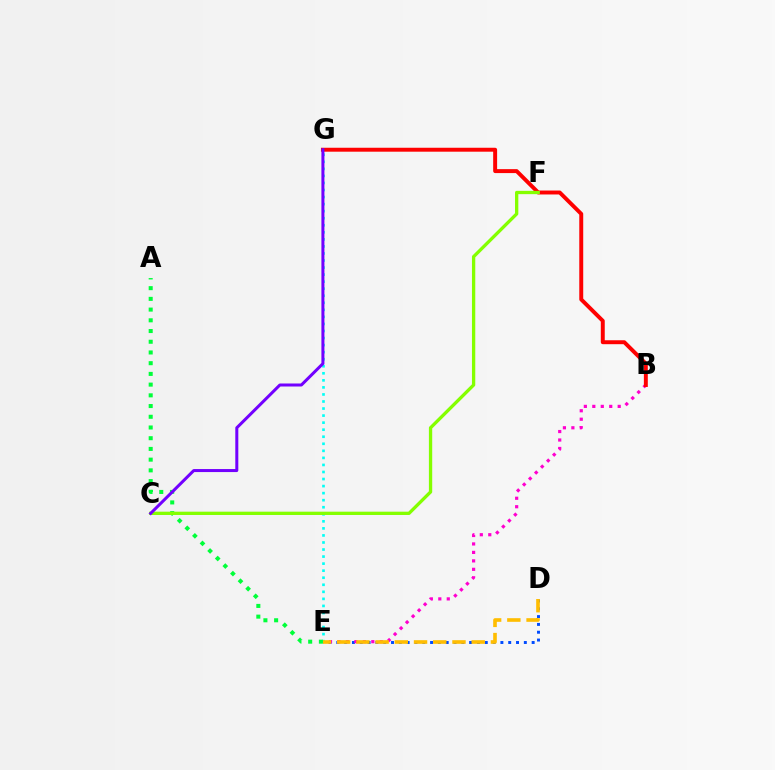{('D', 'E'): [{'color': '#004bff', 'line_style': 'dotted', 'thickness': 2.12}, {'color': '#ffbd00', 'line_style': 'dashed', 'thickness': 2.61}], ('B', 'E'): [{'color': '#ff00cf', 'line_style': 'dotted', 'thickness': 2.3}], ('B', 'G'): [{'color': '#ff0000', 'line_style': 'solid', 'thickness': 2.84}], ('E', 'G'): [{'color': '#00fff6', 'line_style': 'dotted', 'thickness': 1.92}], ('A', 'E'): [{'color': '#00ff39', 'line_style': 'dotted', 'thickness': 2.91}], ('C', 'F'): [{'color': '#84ff00', 'line_style': 'solid', 'thickness': 2.38}], ('C', 'G'): [{'color': '#7200ff', 'line_style': 'solid', 'thickness': 2.17}]}